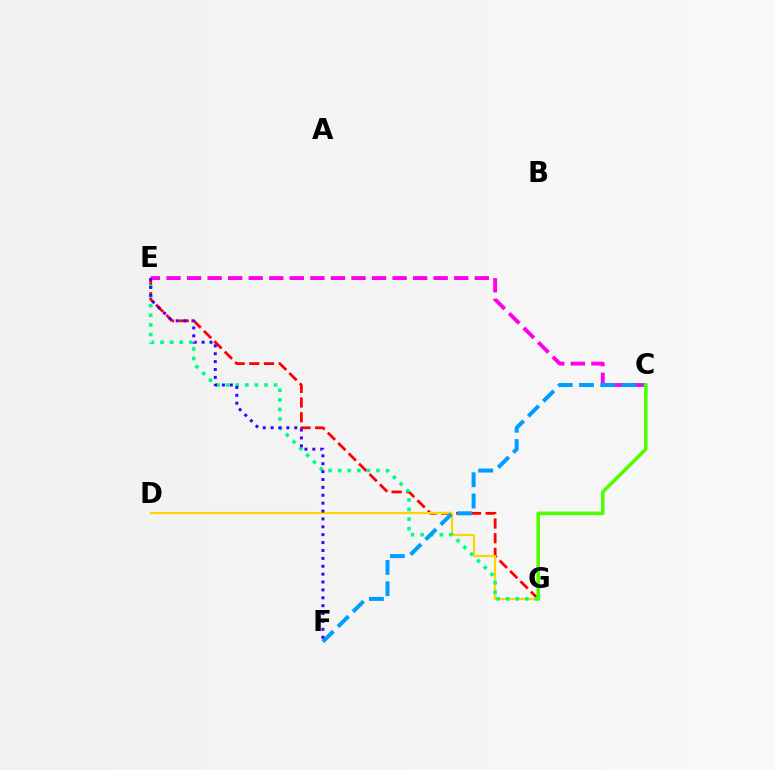{('E', 'G'): [{'color': '#ff0000', 'line_style': 'dashed', 'thickness': 2.0}, {'color': '#00ff86', 'line_style': 'dotted', 'thickness': 2.6}], ('C', 'E'): [{'color': '#ff00ed', 'line_style': 'dashed', 'thickness': 2.79}], ('D', 'G'): [{'color': '#ffd500', 'line_style': 'solid', 'thickness': 1.59}], ('C', 'F'): [{'color': '#009eff', 'line_style': 'dashed', 'thickness': 2.89}], ('E', 'F'): [{'color': '#3700ff', 'line_style': 'dotted', 'thickness': 2.14}], ('C', 'G'): [{'color': '#4fff00', 'line_style': 'solid', 'thickness': 2.55}]}